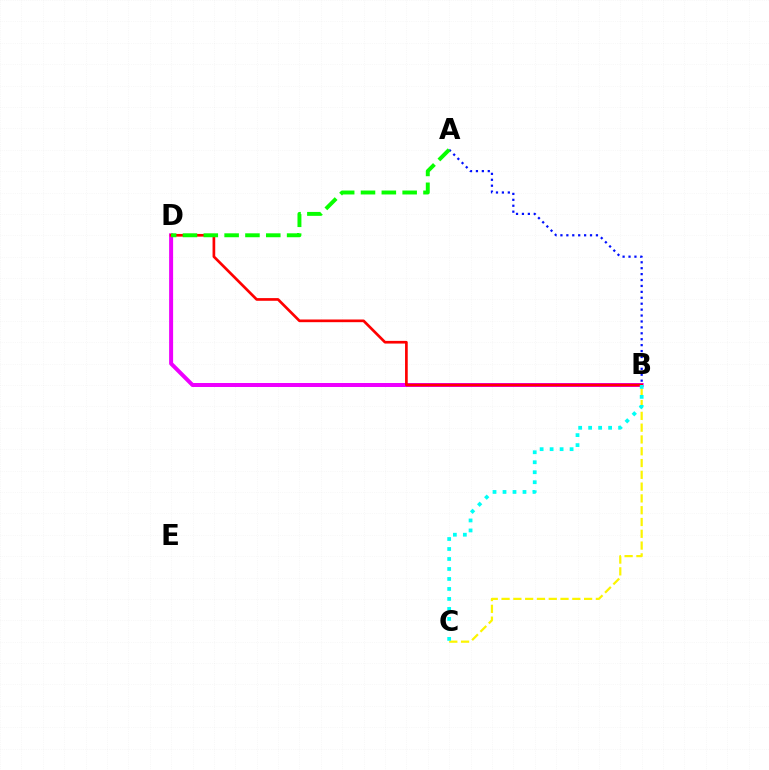{('B', 'D'): [{'color': '#ee00ff', 'line_style': 'solid', 'thickness': 2.88}, {'color': '#ff0000', 'line_style': 'solid', 'thickness': 1.93}], ('B', 'C'): [{'color': '#fcf500', 'line_style': 'dashed', 'thickness': 1.6}, {'color': '#00fff6', 'line_style': 'dotted', 'thickness': 2.71}], ('A', 'B'): [{'color': '#0010ff', 'line_style': 'dotted', 'thickness': 1.61}], ('A', 'D'): [{'color': '#08ff00', 'line_style': 'dashed', 'thickness': 2.83}]}